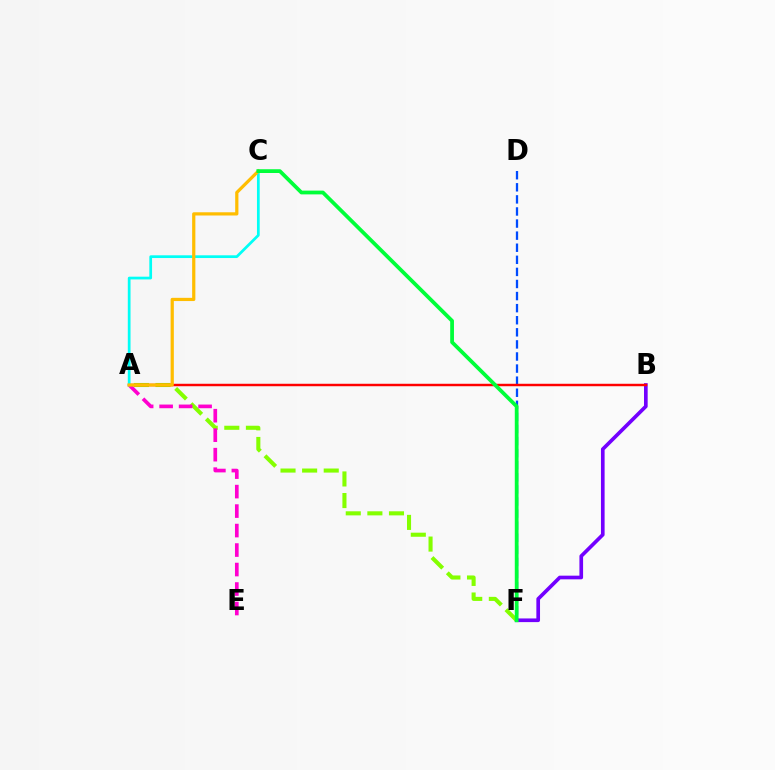{('B', 'F'): [{'color': '#7200ff', 'line_style': 'solid', 'thickness': 2.64}], ('A', 'F'): [{'color': '#84ff00', 'line_style': 'dashed', 'thickness': 2.94}], ('D', 'F'): [{'color': '#004bff', 'line_style': 'dashed', 'thickness': 1.64}], ('A', 'B'): [{'color': '#ff0000', 'line_style': 'solid', 'thickness': 1.77}], ('A', 'E'): [{'color': '#ff00cf', 'line_style': 'dashed', 'thickness': 2.65}], ('A', 'C'): [{'color': '#00fff6', 'line_style': 'solid', 'thickness': 1.97}, {'color': '#ffbd00', 'line_style': 'solid', 'thickness': 2.32}], ('C', 'F'): [{'color': '#00ff39', 'line_style': 'solid', 'thickness': 2.71}]}